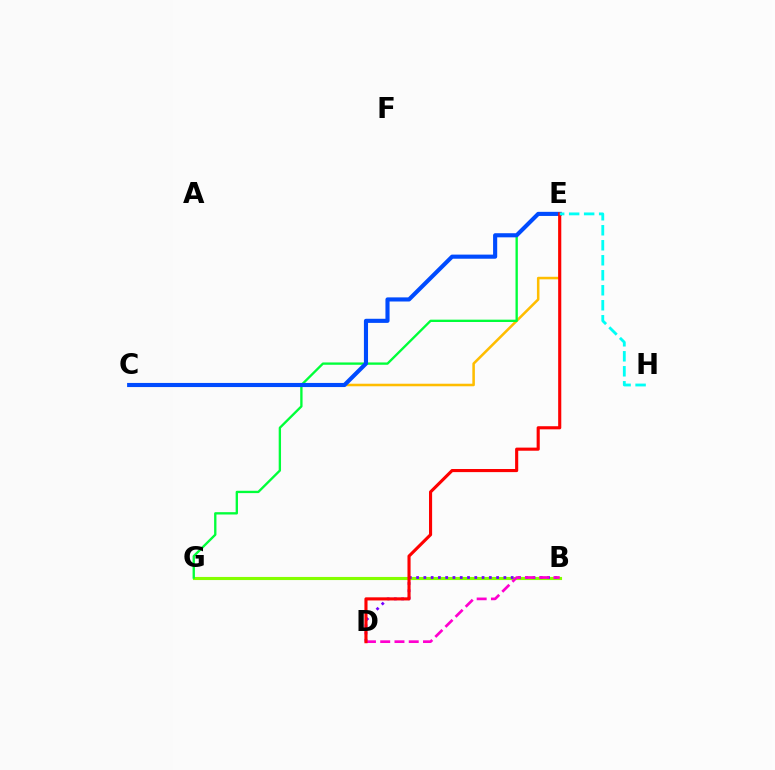{('B', 'G'): [{'color': '#84ff00', 'line_style': 'solid', 'thickness': 2.24}], ('C', 'E'): [{'color': '#ffbd00', 'line_style': 'solid', 'thickness': 1.83}, {'color': '#004bff', 'line_style': 'solid', 'thickness': 2.96}], ('B', 'D'): [{'color': '#7200ff', 'line_style': 'dotted', 'thickness': 1.98}, {'color': '#ff00cf', 'line_style': 'dashed', 'thickness': 1.94}], ('E', 'G'): [{'color': '#00ff39', 'line_style': 'solid', 'thickness': 1.68}], ('D', 'E'): [{'color': '#ff0000', 'line_style': 'solid', 'thickness': 2.24}], ('E', 'H'): [{'color': '#00fff6', 'line_style': 'dashed', 'thickness': 2.04}]}